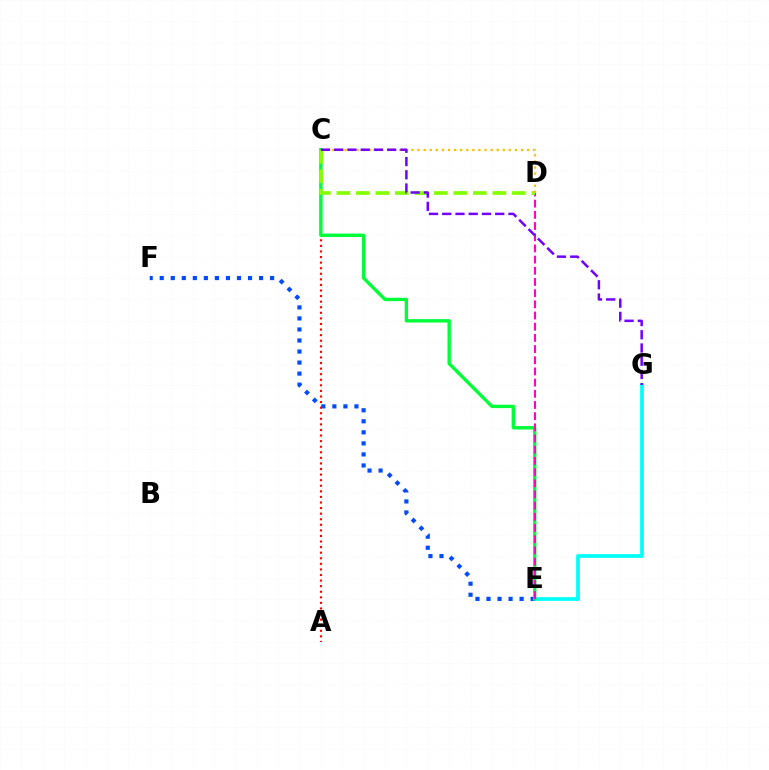{('E', 'G'): [{'color': '#00fff6', 'line_style': 'solid', 'thickness': 2.69}], ('A', 'C'): [{'color': '#ff0000', 'line_style': 'dotted', 'thickness': 1.52}], ('E', 'F'): [{'color': '#004bff', 'line_style': 'dotted', 'thickness': 3.0}], ('C', 'E'): [{'color': '#00ff39', 'line_style': 'solid', 'thickness': 2.44}], ('D', 'E'): [{'color': '#ff00cf', 'line_style': 'dashed', 'thickness': 1.52}], ('C', 'D'): [{'color': '#84ff00', 'line_style': 'dashed', 'thickness': 2.65}, {'color': '#ffbd00', 'line_style': 'dotted', 'thickness': 1.65}], ('C', 'G'): [{'color': '#7200ff', 'line_style': 'dashed', 'thickness': 1.8}]}